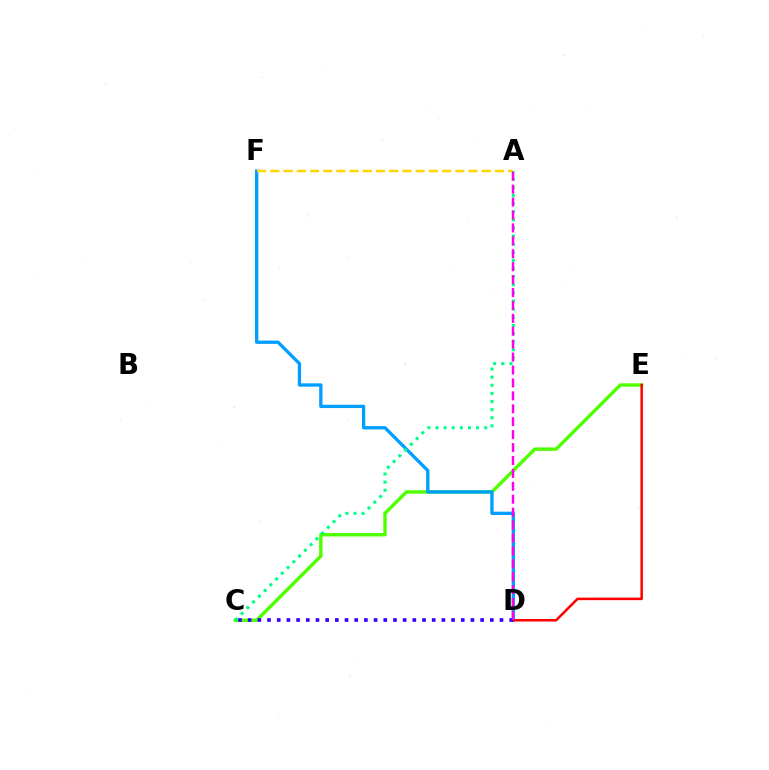{('C', 'E'): [{'color': '#4fff00', 'line_style': 'solid', 'thickness': 2.46}], ('D', 'F'): [{'color': '#009eff', 'line_style': 'solid', 'thickness': 2.38}], ('A', 'F'): [{'color': '#ffd500', 'line_style': 'dashed', 'thickness': 1.79}], ('D', 'E'): [{'color': '#ff0000', 'line_style': 'solid', 'thickness': 1.8}], ('C', 'D'): [{'color': '#3700ff', 'line_style': 'dotted', 'thickness': 2.63}], ('A', 'C'): [{'color': '#00ff86', 'line_style': 'dotted', 'thickness': 2.21}], ('A', 'D'): [{'color': '#ff00ed', 'line_style': 'dashed', 'thickness': 1.76}]}